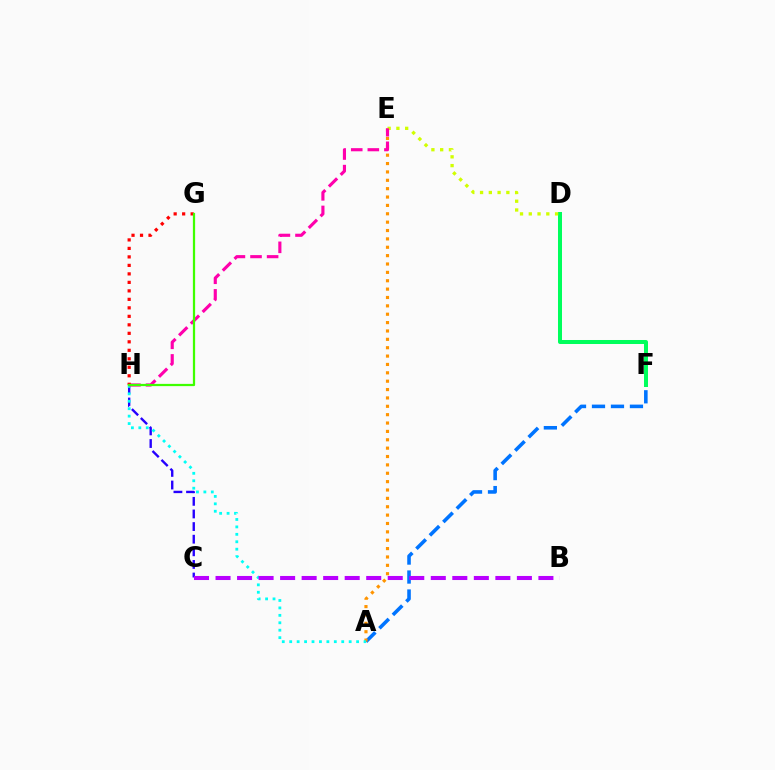{('D', 'F'): [{'color': '#00ff5c', 'line_style': 'solid', 'thickness': 2.89}], ('A', 'F'): [{'color': '#0074ff', 'line_style': 'dashed', 'thickness': 2.58}], ('C', 'H'): [{'color': '#2500ff', 'line_style': 'dashed', 'thickness': 1.71}], ('A', 'E'): [{'color': '#ff9400', 'line_style': 'dotted', 'thickness': 2.27}], ('A', 'H'): [{'color': '#00fff6', 'line_style': 'dotted', 'thickness': 2.02}], ('D', 'E'): [{'color': '#d1ff00', 'line_style': 'dotted', 'thickness': 2.38}], ('E', 'H'): [{'color': '#ff00ac', 'line_style': 'dashed', 'thickness': 2.25}], ('B', 'C'): [{'color': '#b900ff', 'line_style': 'dashed', 'thickness': 2.92}], ('G', 'H'): [{'color': '#ff0000', 'line_style': 'dotted', 'thickness': 2.31}, {'color': '#3dff00', 'line_style': 'solid', 'thickness': 1.62}]}